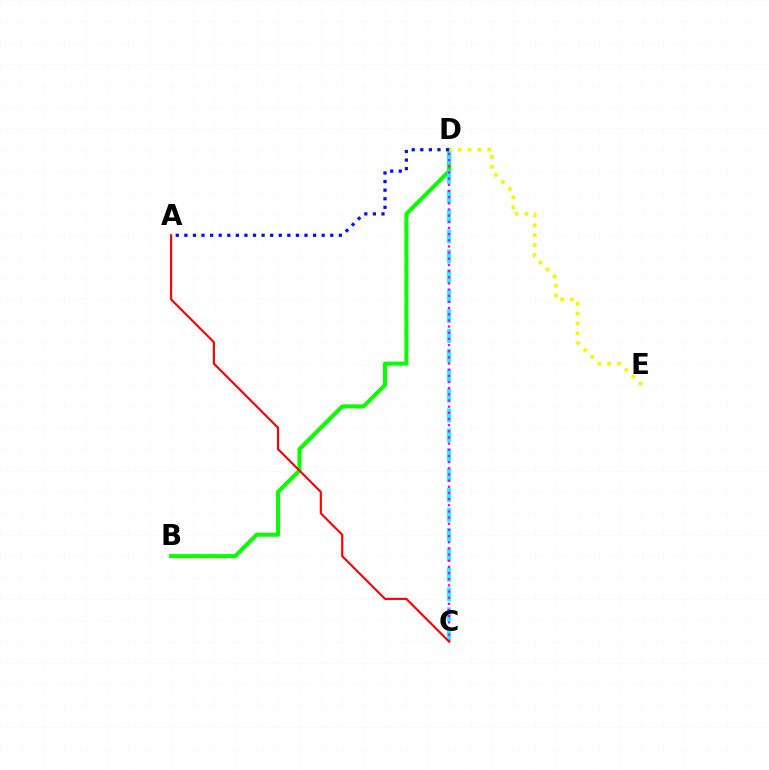{('B', 'D'): [{'color': '#08ff00', 'line_style': 'solid', 'thickness': 2.91}], ('C', 'D'): [{'color': '#00fff6', 'line_style': 'dashed', 'thickness': 2.7}, {'color': '#ee00ff', 'line_style': 'dotted', 'thickness': 1.67}], ('A', 'C'): [{'color': '#ff0000', 'line_style': 'solid', 'thickness': 1.54}], ('D', 'E'): [{'color': '#fcf500', 'line_style': 'dotted', 'thickness': 2.68}], ('A', 'D'): [{'color': '#0010ff', 'line_style': 'dotted', 'thickness': 2.33}]}